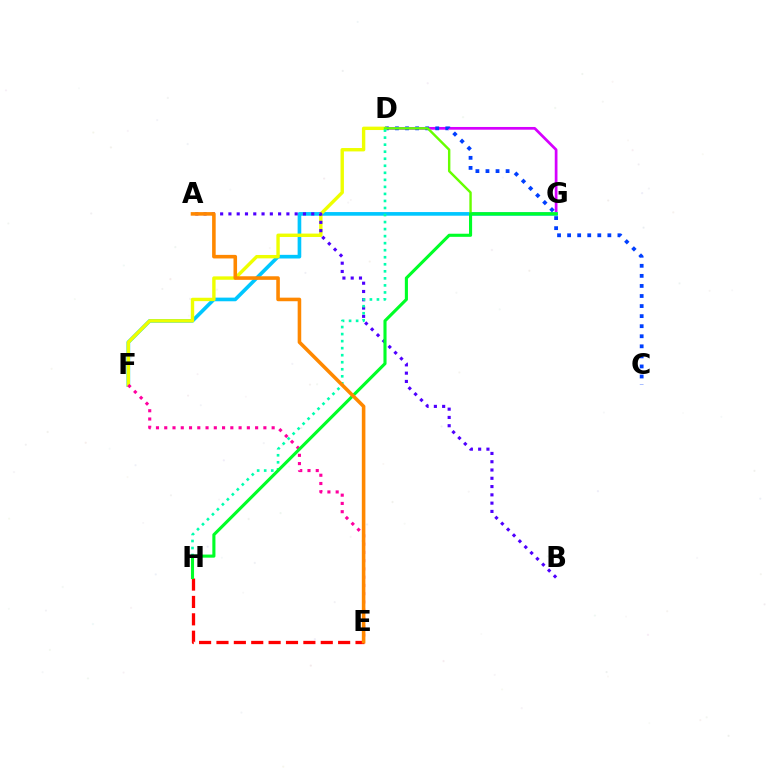{('D', 'G'): [{'color': '#d600ff', 'line_style': 'solid', 'thickness': 1.96}, {'color': '#66ff00', 'line_style': 'solid', 'thickness': 1.74}], ('F', 'G'): [{'color': '#00c7ff', 'line_style': 'solid', 'thickness': 2.63}], ('C', 'D'): [{'color': '#003fff', 'line_style': 'dotted', 'thickness': 2.73}], ('D', 'F'): [{'color': '#eeff00', 'line_style': 'solid', 'thickness': 2.44}], ('A', 'B'): [{'color': '#4f00ff', 'line_style': 'dotted', 'thickness': 2.25}], ('D', 'H'): [{'color': '#00ffaf', 'line_style': 'dotted', 'thickness': 1.91}], ('E', 'F'): [{'color': '#ff00a0', 'line_style': 'dotted', 'thickness': 2.24}], ('E', 'H'): [{'color': '#ff0000', 'line_style': 'dashed', 'thickness': 2.36}], ('G', 'H'): [{'color': '#00ff27', 'line_style': 'solid', 'thickness': 2.24}], ('A', 'E'): [{'color': '#ff8800', 'line_style': 'solid', 'thickness': 2.57}]}